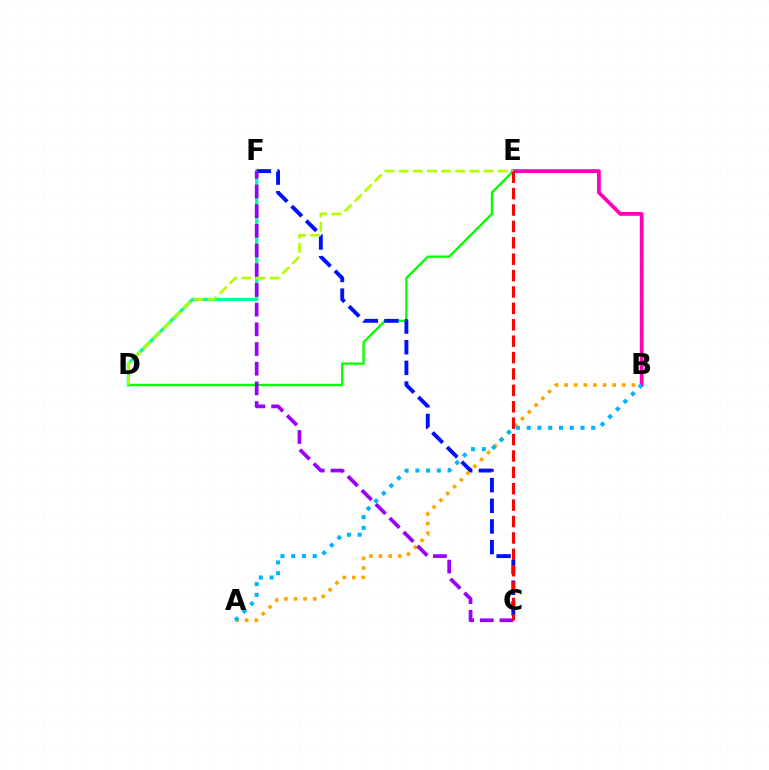{('D', 'E'): [{'color': '#08ff00', 'line_style': 'solid', 'thickness': 1.7}, {'color': '#b3ff00', 'line_style': 'dashed', 'thickness': 1.92}], ('D', 'F'): [{'color': '#00ff9d', 'line_style': 'solid', 'thickness': 2.34}], ('C', 'F'): [{'color': '#0010ff', 'line_style': 'dashed', 'thickness': 2.81}, {'color': '#9b00ff', 'line_style': 'dashed', 'thickness': 2.68}], ('A', 'B'): [{'color': '#ffa500', 'line_style': 'dotted', 'thickness': 2.61}, {'color': '#00b5ff', 'line_style': 'dotted', 'thickness': 2.92}], ('B', 'E'): [{'color': '#ff00bd', 'line_style': 'solid', 'thickness': 2.72}], ('C', 'E'): [{'color': '#ff0000', 'line_style': 'dashed', 'thickness': 2.23}]}